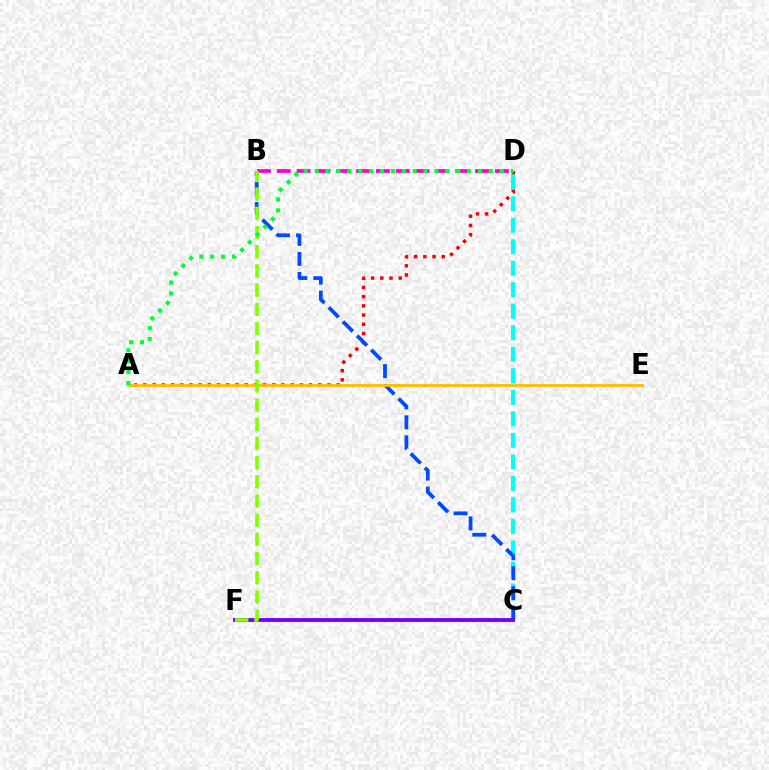{('A', 'D'): [{'color': '#ff0000', 'line_style': 'dotted', 'thickness': 2.5}, {'color': '#00ff39', 'line_style': 'dotted', 'thickness': 2.96}], ('C', 'D'): [{'color': '#00fff6', 'line_style': 'dashed', 'thickness': 2.92}], ('B', 'C'): [{'color': '#004bff', 'line_style': 'dashed', 'thickness': 2.72}], ('C', 'F'): [{'color': '#7200ff', 'line_style': 'solid', 'thickness': 2.77}], ('A', 'E'): [{'color': '#ffbd00', 'line_style': 'solid', 'thickness': 2.02}], ('B', 'D'): [{'color': '#ff00cf', 'line_style': 'dashed', 'thickness': 2.69}], ('B', 'F'): [{'color': '#84ff00', 'line_style': 'dashed', 'thickness': 2.61}]}